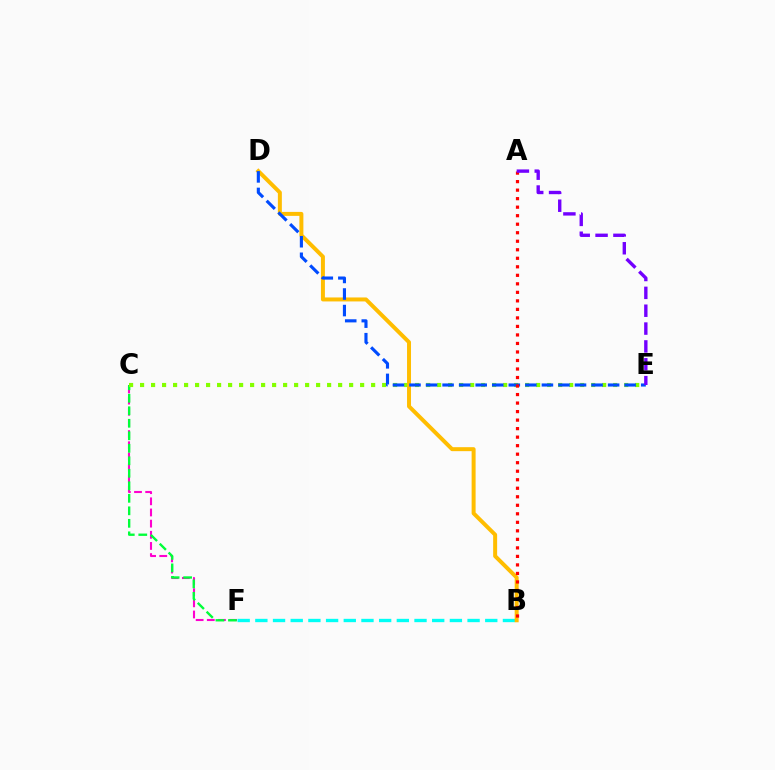{('C', 'F'): [{'color': '#ff00cf', 'line_style': 'dashed', 'thickness': 1.52}, {'color': '#00ff39', 'line_style': 'dashed', 'thickness': 1.7}], ('B', 'F'): [{'color': '#00fff6', 'line_style': 'dashed', 'thickness': 2.4}], ('C', 'E'): [{'color': '#84ff00', 'line_style': 'dotted', 'thickness': 2.99}], ('B', 'D'): [{'color': '#ffbd00', 'line_style': 'solid', 'thickness': 2.86}], ('D', 'E'): [{'color': '#004bff', 'line_style': 'dashed', 'thickness': 2.25}], ('A', 'B'): [{'color': '#ff0000', 'line_style': 'dotted', 'thickness': 2.31}], ('A', 'E'): [{'color': '#7200ff', 'line_style': 'dashed', 'thickness': 2.43}]}